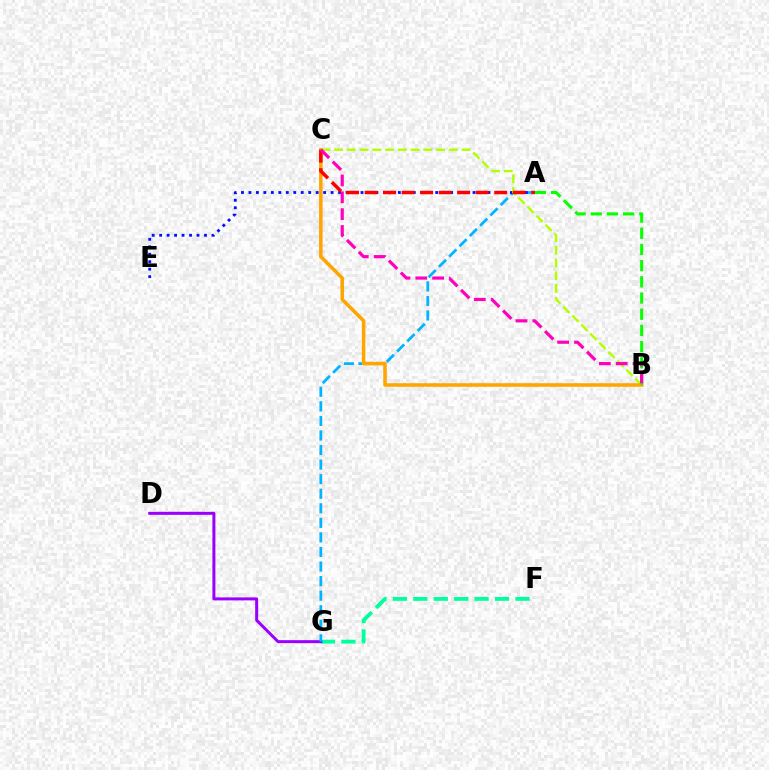{('F', 'G'): [{'color': '#00ff9d', 'line_style': 'dashed', 'thickness': 2.78}], ('D', 'G'): [{'color': '#9b00ff', 'line_style': 'solid', 'thickness': 2.16}], ('A', 'G'): [{'color': '#00b5ff', 'line_style': 'dashed', 'thickness': 1.98}], ('A', 'E'): [{'color': '#0010ff', 'line_style': 'dotted', 'thickness': 2.03}], ('B', 'C'): [{'color': '#b3ff00', 'line_style': 'dashed', 'thickness': 1.73}, {'color': '#ffa500', 'line_style': 'solid', 'thickness': 2.54}, {'color': '#ff00bd', 'line_style': 'dashed', 'thickness': 2.29}], ('A', 'B'): [{'color': '#08ff00', 'line_style': 'dashed', 'thickness': 2.2}], ('A', 'C'): [{'color': '#ff0000', 'line_style': 'dashed', 'thickness': 2.52}]}